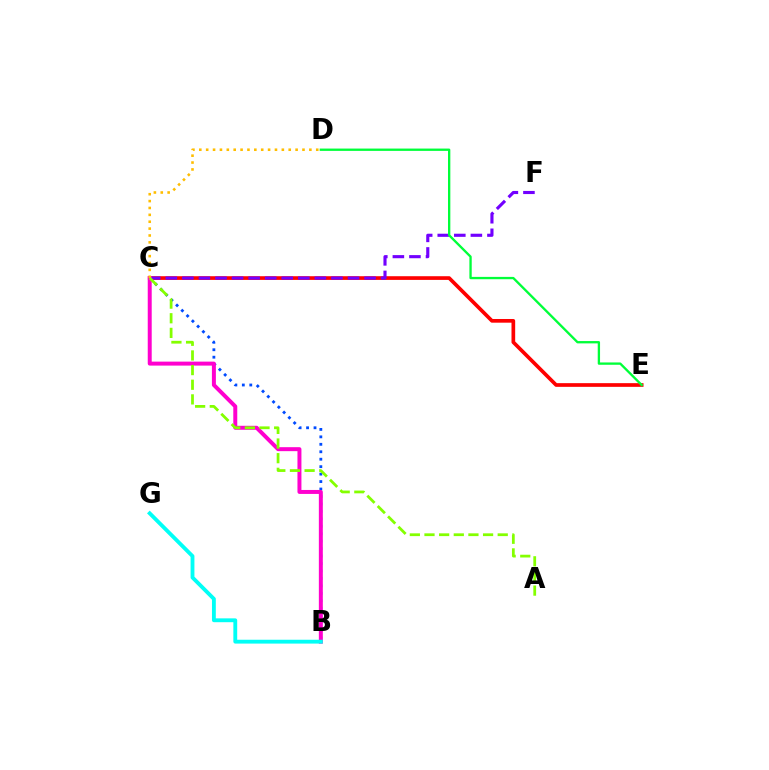{('C', 'E'): [{'color': '#ff0000', 'line_style': 'solid', 'thickness': 2.65}], ('B', 'C'): [{'color': '#004bff', 'line_style': 'dotted', 'thickness': 2.02}, {'color': '#ff00cf', 'line_style': 'solid', 'thickness': 2.86}], ('C', 'F'): [{'color': '#7200ff', 'line_style': 'dashed', 'thickness': 2.25}], ('D', 'E'): [{'color': '#00ff39', 'line_style': 'solid', 'thickness': 1.68}], ('C', 'D'): [{'color': '#ffbd00', 'line_style': 'dotted', 'thickness': 1.87}], ('B', 'G'): [{'color': '#00fff6', 'line_style': 'solid', 'thickness': 2.77}], ('A', 'C'): [{'color': '#84ff00', 'line_style': 'dashed', 'thickness': 1.99}]}